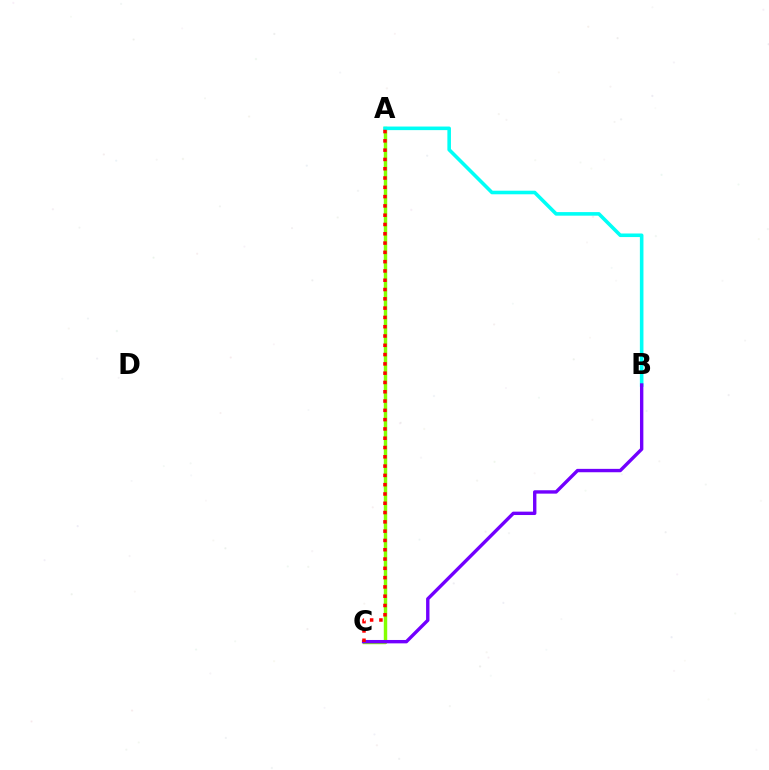{('A', 'C'): [{'color': '#84ff00', 'line_style': 'solid', 'thickness': 2.48}, {'color': '#ff0000', 'line_style': 'dotted', 'thickness': 2.52}], ('A', 'B'): [{'color': '#00fff6', 'line_style': 'solid', 'thickness': 2.58}], ('B', 'C'): [{'color': '#7200ff', 'line_style': 'solid', 'thickness': 2.43}]}